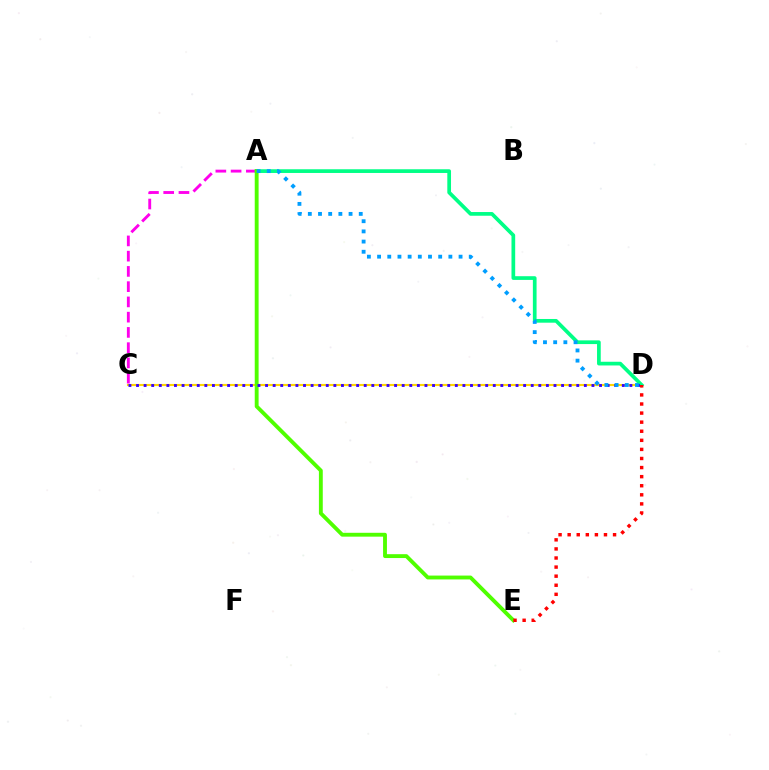{('C', 'D'): [{'color': '#ffd500', 'line_style': 'solid', 'thickness': 1.53}, {'color': '#3700ff', 'line_style': 'dotted', 'thickness': 2.06}], ('A', 'C'): [{'color': '#ff00ed', 'line_style': 'dashed', 'thickness': 2.07}], ('A', 'D'): [{'color': '#00ff86', 'line_style': 'solid', 'thickness': 2.67}, {'color': '#009eff', 'line_style': 'dotted', 'thickness': 2.77}], ('A', 'E'): [{'color': '#4fff00', 'line_style': 'solid', 'thickness': 2.78}], ('D', 'E'): [{'color': '#ff0000', 'line_style': 'dotted', 'thickness': 2.47}]}